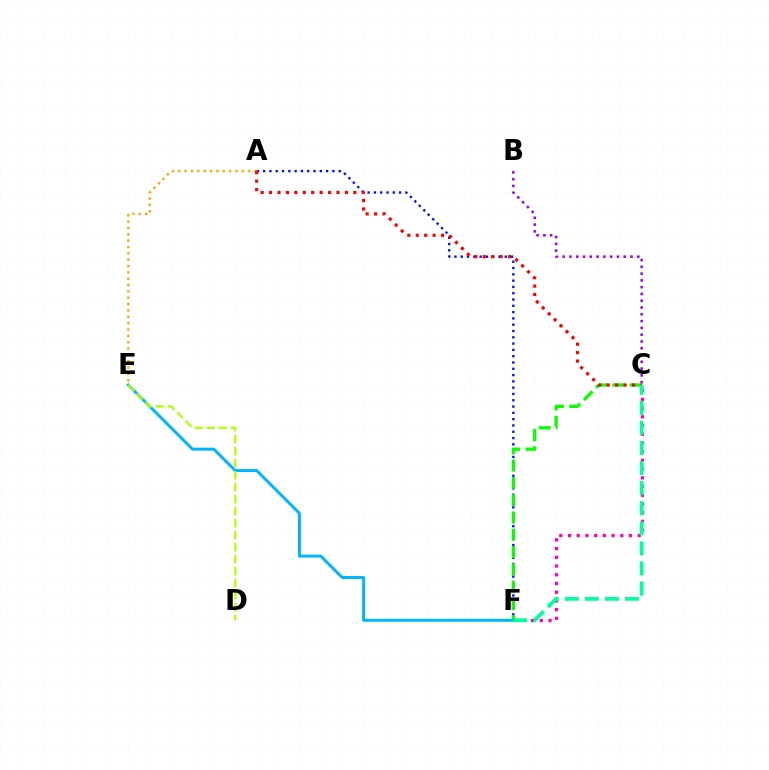{('B', 'C'): [{'color': '#9b00ff', 'line_style': 'dotted', 'thickness': 1.84}], ('A', 'F'): [{'color': '#0010ff', 'line_style': 'dotted', 'thickness': 1.71}], ('E', 'F'): [{'color': '#00b5ff', 'line_style': 'solid', 'thickness': 2.13}], ('A', 'E'): [{'color': '#ffa500', 'line_style': 'dotted', 'thickness': 1.72}], ('C', 'F'): [{'color': '#08ff00', 'line_style': 'dashed', 'thickness': 2.35}, {'color': '#ff00bd', 'line_style': 'dotted', 'thickness': 2.37}, {'color': '#00ff9d', 'line_style': 'dashed', 'thickness': 2.73}], ('A', 'C'): [{'color': '#ff0000', 'line_style': 'dotted', 'thickness': 2.29}], ('D', 'E'): [{'color': '#b3ff00', 'line_style': 'dashed', 'thickness': 1.63}]}